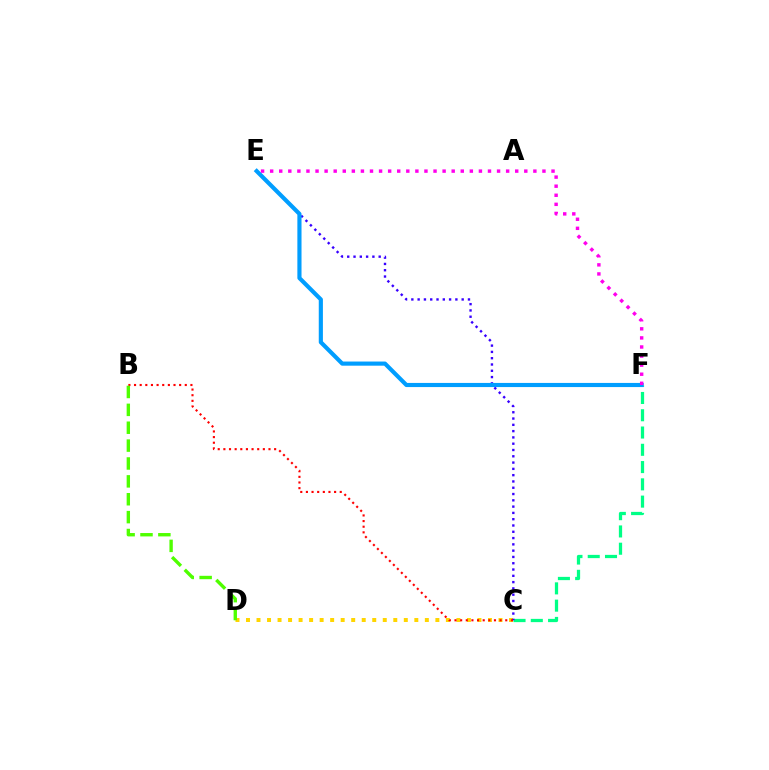{('C', 'D'): [{'color': '#ffd500', 'line_style': 'dotted', 'thickness': 2.86}], ('C', 'F'): [{'color': '#00ff86', 'line_style': 'dashed', 'thickness': 2.35}], ('C', 'E'): [{'color': '#3700ff', 'line_style': 'dotted', 'thickness': 1.71}], ('B', 'C'): [{'color': '#ff0000', 'line_style': 'dotted', 'thickness': 1.53}], ('E', 'F'): [{'color': '#009eff', 'line_style': 'solid', 'thickness': 2.98}, {'color': '#ff00ed', 'line_style': 'dotted', 'thickness': 2.47}], ('B', 'D'): [{'color': '#4fff00', 'line_style': 'dashed', 'thickness': 2.43}]}